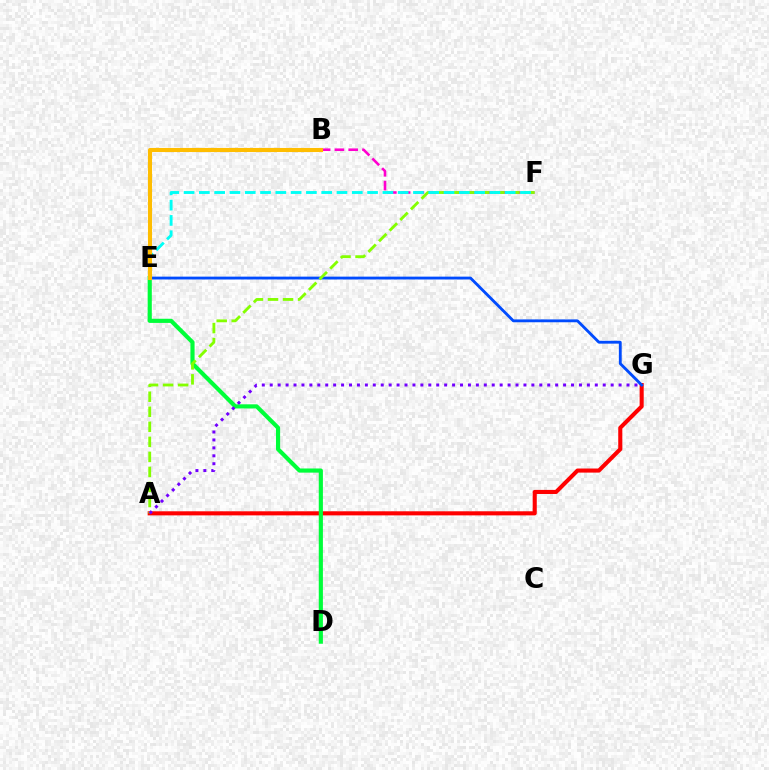{('A', 'G'): [{'color': '#ff0000', 'line_style': 'solid', 'thickness': 2.94}, {'color': '#7200ff', 'line_style': 'dotted', 'thickness': 2.15}], ('E', 'G'): [{'color': '#004bff', 'line_style': 'solid', 'thickness': 2.05}], ('D', 'E'): [{'color': '#00ff39', 'line_style': 'solid', 'thickness': 2.99}], ('B', 'F'): [{'color': '#ff00cf', 'line_style': 'dashed', 'thickness': 1.87}], ('A', 'F'): [{'color': '#84ff00', 'line_style': 'dashed', 'thickness': 2.04}], ('E', 'F'): [{'color': '#00fff6', 'line_style': 'dashed', 'thickness': 2.08}], ('B', 'E'): [{'color': '#ffbd00', 'line_style': 'solid', 'thickness': 2.95}]}